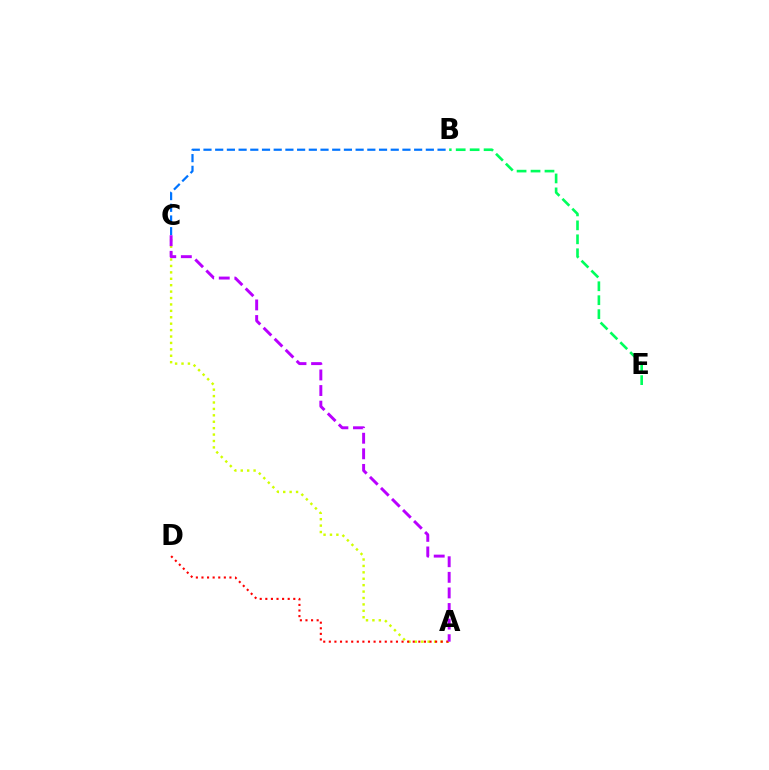{('B', 'E'): [{'color': '#00ff5c', 'line_style': 'dashed', 'thickness': 1.9}], ('B', 'C'): [{'color': '#0074ff', 'line_style': 'dashed', 'thickness': 1.59}], ('A', 'C'): [{'color': '#d1ff00', 'line_style': 'dotted', 'thickness': 1.74}, {'color': '#b900ff', 'line_style': 'dashed', 'thickness': 2.12}], ('A', 'D'): [{'color': '#ff0000', 'line_style': 'dotted', 'thickness': 1.52}]}